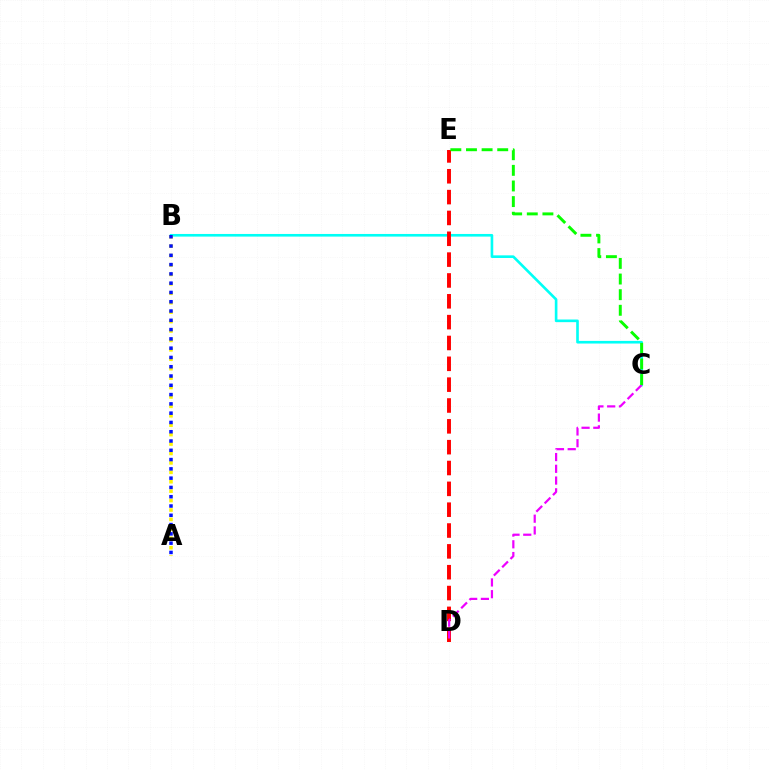{('B', 'C'): [{'color': '#00fff6', 'line_style': 'solid', 'thickness': 1.9}], ('D', 'E'): [{'color': '#ff0000', 'line_style': 'dashed', 'thickness': 2.83}], ('A', 'B'): [{'color': '#fcf500', 'line_style': 'dotted', 'thickness': 2.56}, {'color': '#0010ff', 'line_style': 'dotted', 'thickness': 2.52}], ('C', 'D'): [{'color': '#ee00ff', 'line_style': 'dashed', 'thickness': 1.6}], ('C', 'E'): [{'color': '#08ff00', 'line_style': 'dashed', 'thickness': 2.12}]}